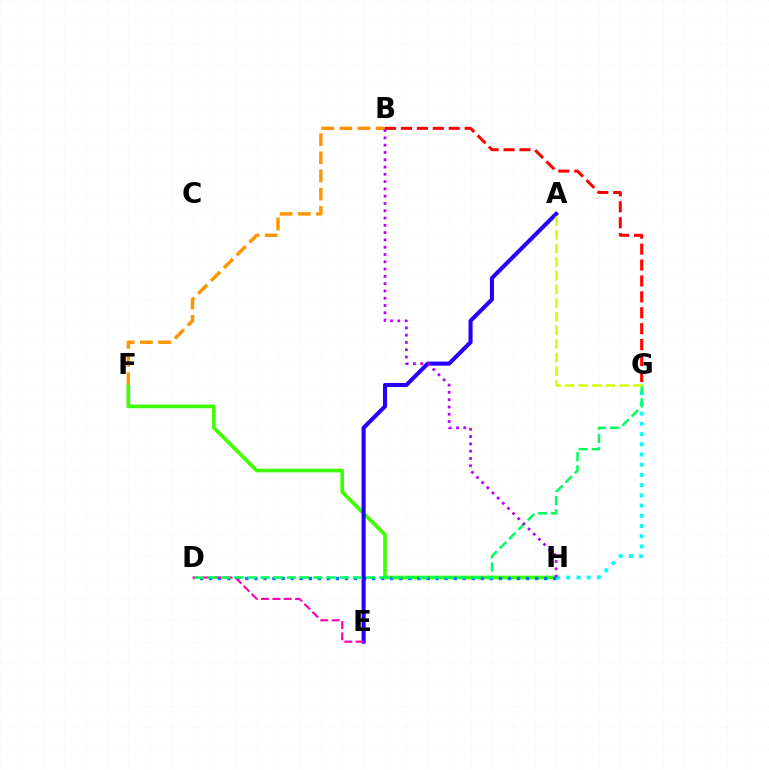{('F', 'H'): [{'color': '#3dff00', 'line_style': 'solid', 'thickness': 2.65}], ('D', 'H'): [{'color': '#0074ff', 'line_style': 'dotted', 'thickness': 2.46}], ('A', 'E'): [{'color': '#2500ff', 'line_style': 'solid', 'thickness': 2.94}], ('D', 'E'): [{'color': '#ff00ac', 'line_style': 'dashed', 'thickness': 1.54}], ('B', 'F'): [{'color': '#ff9400', 'line_style': 'dashed', 'thickness': 2.47}], ('B', 'G'): [{'color': '#ff0000', 'line_style': 'dashed', 'thickness': 2.16}], ('G', 'H'): [{'color': '#00fff6', 'line_style': 'dotted', 'thickness': 2.78}], ('D', 'G'): [{'color': '#00ff5c', 'line_style': 'dashed', 'thickness': 1.79}], ('B', 'H'): [{'color': '#b900ff', 'line_style': 'dotted', 'thickness': 1.98}], ('A', 'G'): [{'color': '#d1ff00', 'line_style': 'dashed', 'thickness': 1.85}]}